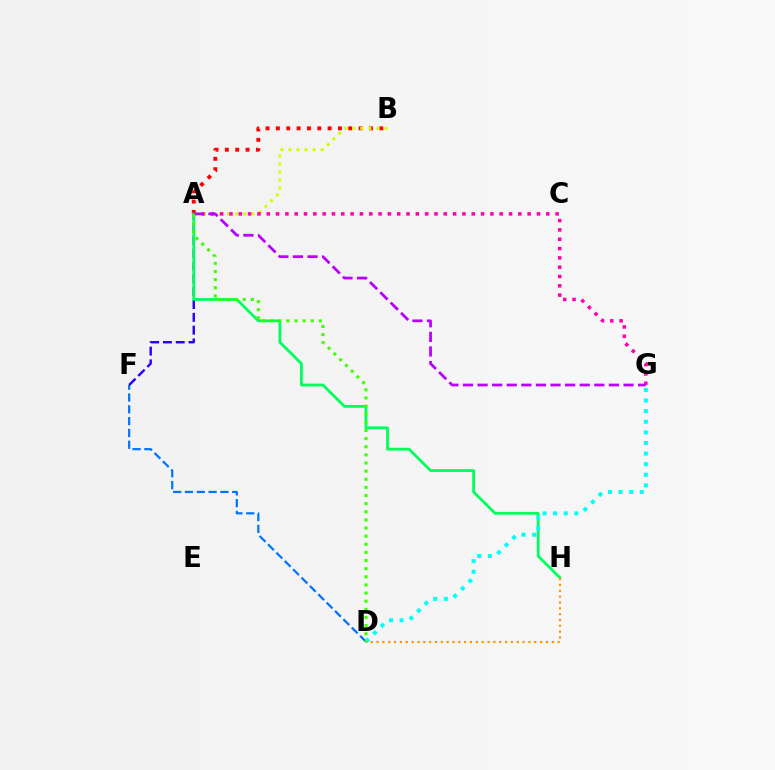{('A', 'B'): [{'color': '#ff0000', 'line_style': 'dotted', 'thickness': 2.81}, {'color': '#d1ff00', 'line_style': 'dotted', 'thickness': 2.19}], ('D', 'F'): [{'color': '#0074ff', 'line_style': 'dashed', 'thickness': 1.6}], ('A', 'F'): [{'color': '#2500ff', 'line_style': 'dashed', 'thickness': 1.74}], ('A', 'H'): [{'color': '#00ff5c', 'line_style': 'solid', 'thickness': 2.01}], ('D', 'G'): [{'color': '#00fff6', 'line_style': 'dotted', 'thickness': 2.88}], ('A', 'G'): [{'color': '#ff00ac', 'line_style': 'dotted', 'thickness': 2.53}, {'color': '#b900ff', 'line_style': 'dashed', 'thickness': 1.98}], ('D', 'H'): [{'color': '#ff9400', 'line_style': 'dotted', 'thickness': 1.59}], ('A', 'D'): [{'color': '#3dff00', 'line_style': 'dotted', 'thickness': 2.21}]}